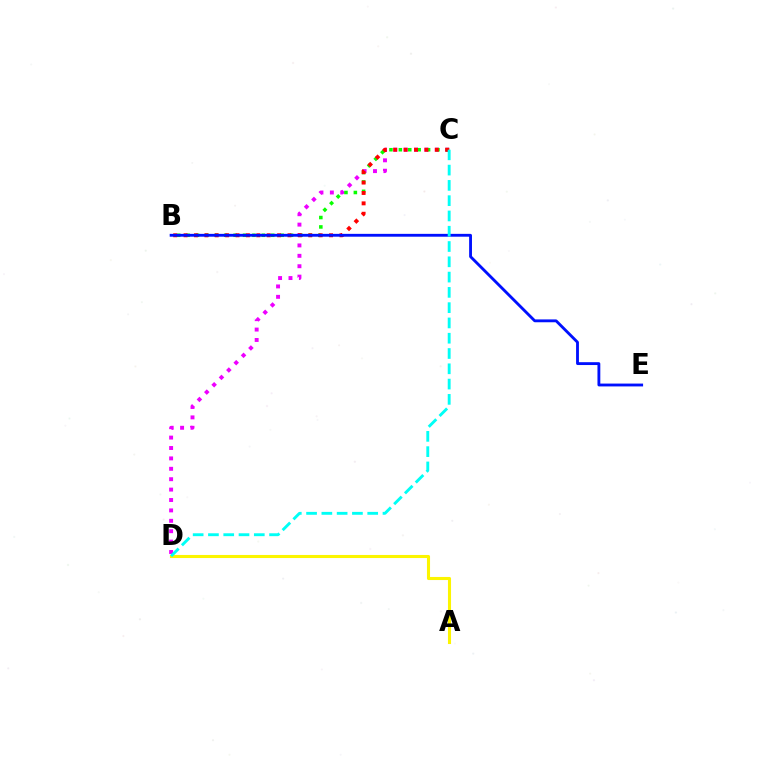{('A', 'D'): [{'color': '#fcf500', 'line_style': 'solid', 'thickness': 2.22}], ('C', 'D'): [{'color': '#ee00ff', 'line_style': 'dotted', 'thickness': 2.83}, {'color': '#00fff6', 'line_style': 'dashed', 'thickness': 2.08}], ('B', 'C'): [{'color': '#08ff00', 'line_style': 'dotted', 'thickness': 2.56}, {'color': '#ff0000', 'line_style': 'dotted', 'thickness': 2.82}], ('B', 'E'): [{'color': '#0010ff', 'line_style': 'solid', 'thickness': 2.05}]}